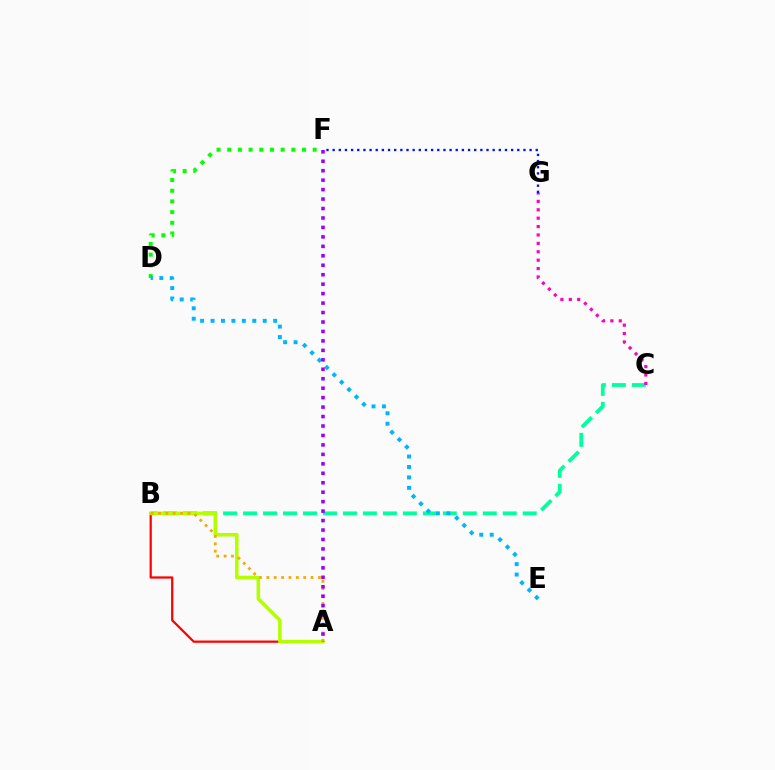{('D', 'F'): [{'color': '#08ff00', 'line_style': 'dotted', 'thickness': 2.9}], ('A', 'B'): [{'color': '#ff0000', 'line_style': 'solid', 'thickness': 1.61}, {'color': '#b3ff00', 'line_style': 'solid', 'thickness': 2.56}, {'color': '#ffa500', 'line_style': 'dotted', 'thickness': 2.0}], ('B', 'C'): [{'color': '#00ff9d', 'line_style': 'dashed', 'thickness': 2.71}], ('C', 'G'): [{'color': '#ff00bd', 'line_style': 'dotted', 'thickness': 2.28}], ('F', 'G'): [{'color': '#0010ff', 'line_style': 'dotted', 'thickness': 1.67}], ('D', 'E'): [{'color': '#00b5ff', 'line_style': 'dotted', 'thickness': 2.84}], ('A', 'F'): [{'color': '#9b00ff', 'line_style': 'dotted', 'thickness': 2.57}]}